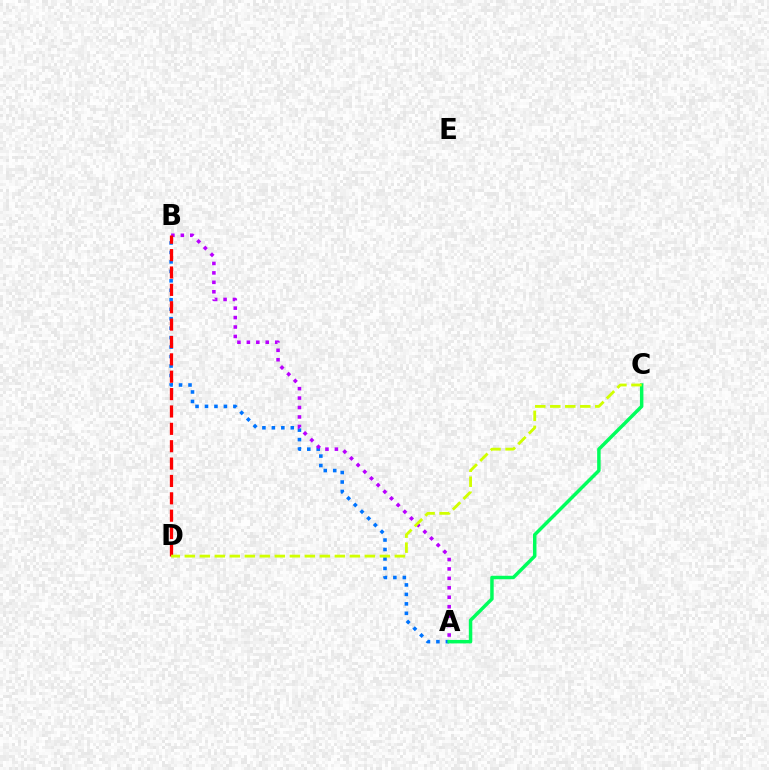{('A', 'B'): [{'color': '#0074ff', 'line_style': 'dotted', 'thickness': 2.57}, {'color': '#b900ff', 'line_style': 'dotted', 'thickness': 2.56}], ('A', 'C'): [{'color': '#00ff5c', 'line_style': 'solid', 'thickness': 2.5}], ('B', 'D'): [{'color': '#ff0000', 'line_style': 'dashed', 'thickness': 2.36}], ('C', 'D'): [{'color': '#d1ff00', 'line_style': 'dashed', 'thickness': 2.04}]}